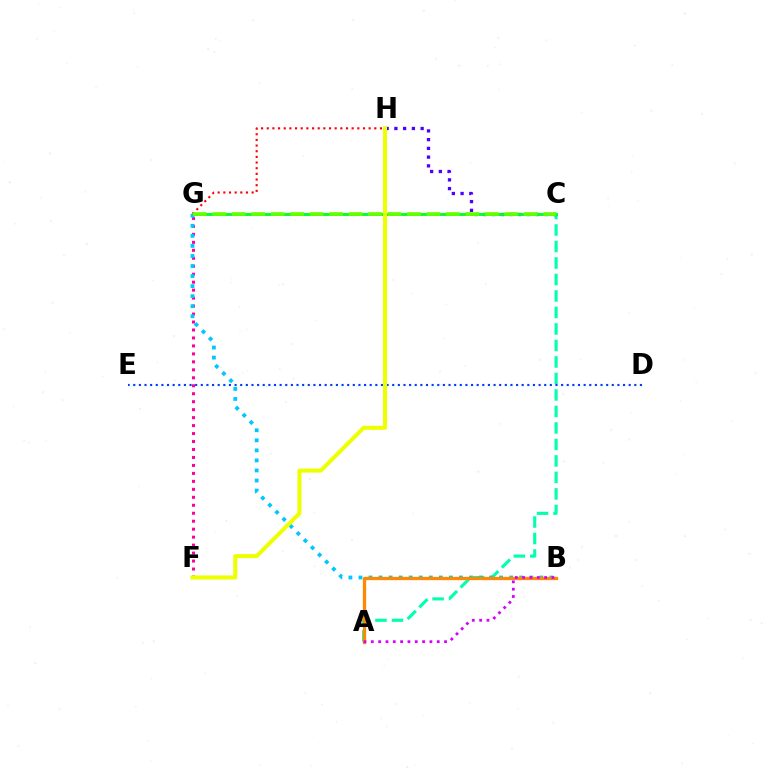{('G', 'H'): [{'color': '#ff0000', 'line_style': 'dotted', 'thickness': 1.54}], ('A', 'C'): [{'color': '#00ffaf', 'line_style': 'dashed', 'thickness': 2.24}], ('C', 'H'): [{'color': '#4f00ff', 'line_style': 'dotted', 'thickness': 2.38}], ('D', 'E'): [{'color': '#003fff', 'line_style': 'dotted', 'thickness': 1.53}], ('F', 'G'): [{'color': '#ff00a0', 'line_style': 'dotted', 'thickness': 2.16}], ('C', 'G'): [{'color': '#00ff27', 'line_style': 'solid', 'thickness': 2.08}, {'color': '#66ff00', 'line_style': 'dashed', 'thickness': 2.64}], ('B', 'G'): [{'color': '#00c7ff', 'line_style': 'dotted', 'thickness': 2.73}], ('A', 'B'): [{'color': '#ff8800', 'line_style': 'solid', 'thickness': 2.37}, {'color': '#d600ff', 'line_style': 'dotted', 'thickness': 1.99}], ('F', 'H'): [{'color': '#eeff00', 'line_style': 'solid', 'thickness': 2.91}]}